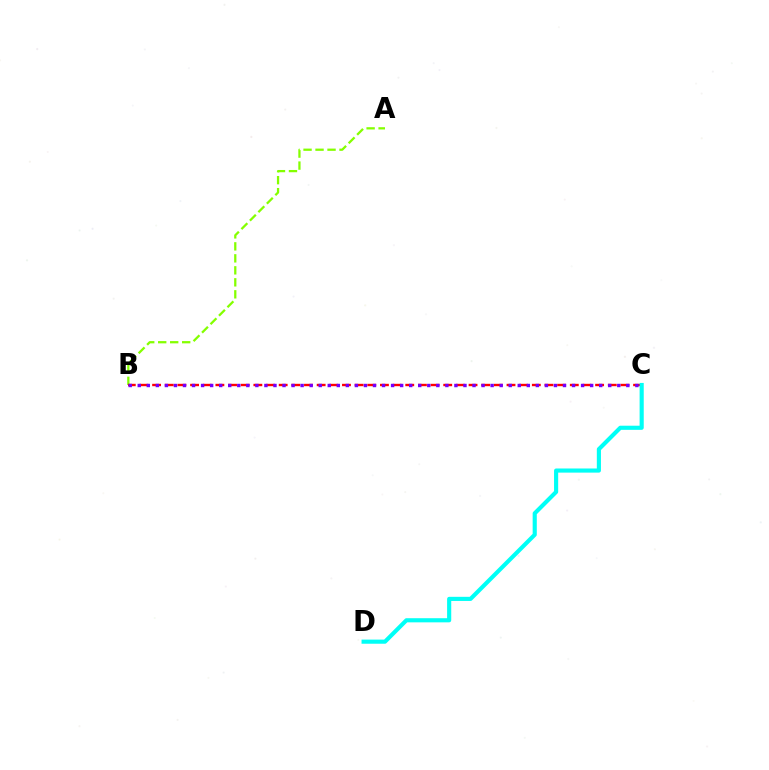{('A', 'B'): [{'color': '#84ff00', 'line_style': 'dashed', 'thickness': 1.63}], ('B', 'C'): [{'color': '#ff0000', 'line_style': 'dashed', 'thickness': 1.72}, {'color': '#7200ff', 'line_style': 'dotted', 'thickness': 2.46}], ('C', 'D'): [{'color': '#00fff6', 'line_style': 'solid', 'thickness': 2.98}]}